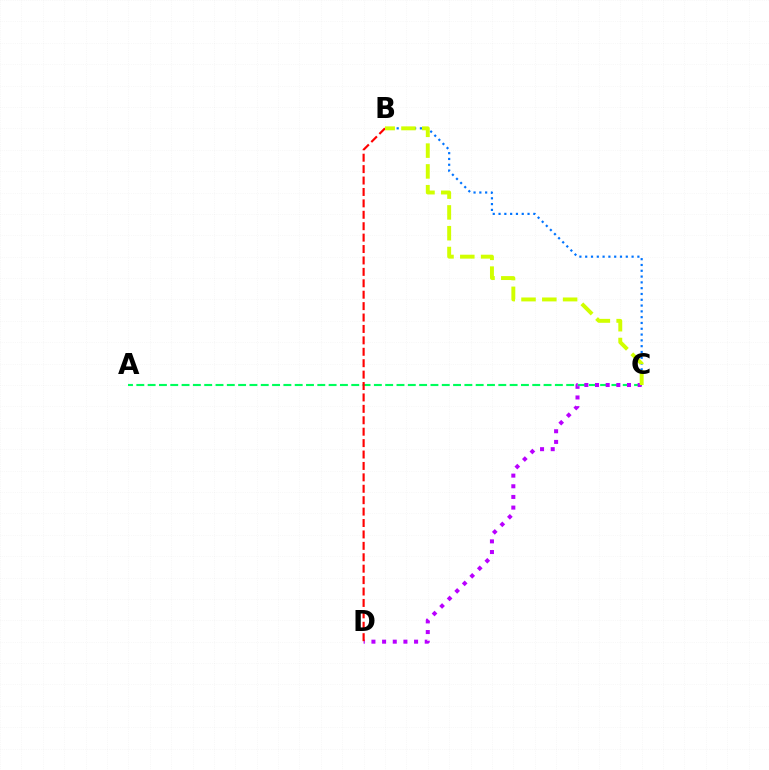{('A', 'C'): [{'color': '#00ff5c', 'line_style': 'dashed', 'thickness': 1.54}], ('C', 'D'): [{'color': '#b900ff', 'line_style': 'dotted', 'thickness': 2.9}], ('B', 'D'): [{'color': '#ff0000', 'line_style': 'dashed', 'thickness': 1.55}], ('B', 'C'): [{'color': '#0074ff', 'line_style': 'dotted', 'thickness': 1.58}, {'color': '#d1ff00', 'line_style': 'dashed', 'thickness': 2.83}]}